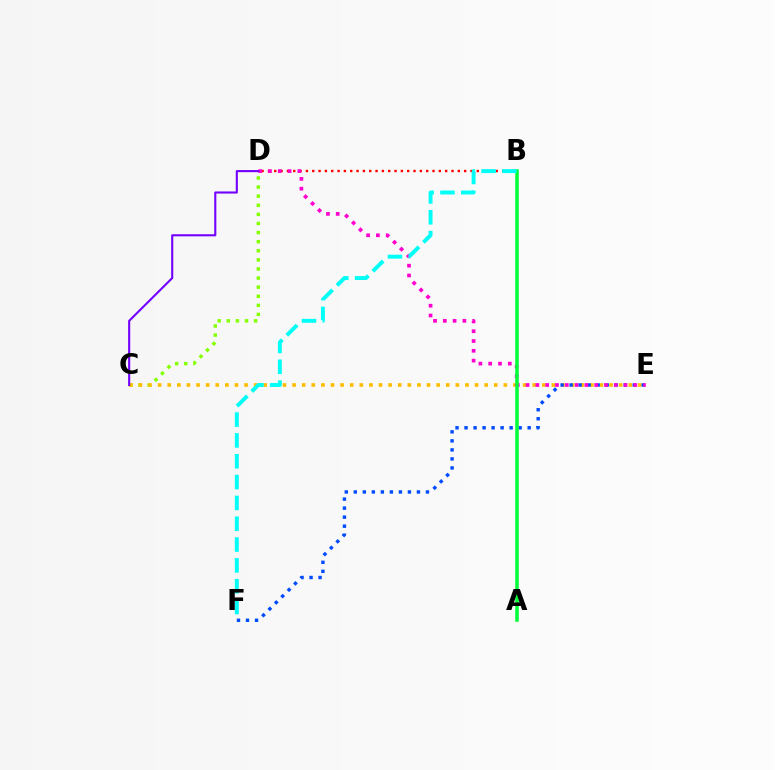{('C', 'D'): [{'color': '#84ff00', 'line_style': 'dotted', 'thickness': 2.47}, {'color': '#7200ff', 'line_style': 'solid', 'thickness': 1.51}], ('C', 'E'): [{'color': '#ffbd00', 'line_style': 'dotted', 'thickness': 2.61}], ('E', 'F'): [{'color': '#004bff', 'line_style': 'dotted', 'thickness': 2.45}], ('B', 'D'): [{'color': '#ff0000', 'line_style': 'dotted', 'thickness': 1.72}], ('D', 'E'): [{'color': '#ff00cf', 'line_style': 'dotted', 'thickness': 2.66}], ('A', 'B'): [{'color': '#00ff39', 'line_style': 'solid', 'thickness': 2.53}], ('B', 'F'): [{'color': '#00fff6', 'line_style': 'dashed', 'thickness': 2.83}]}